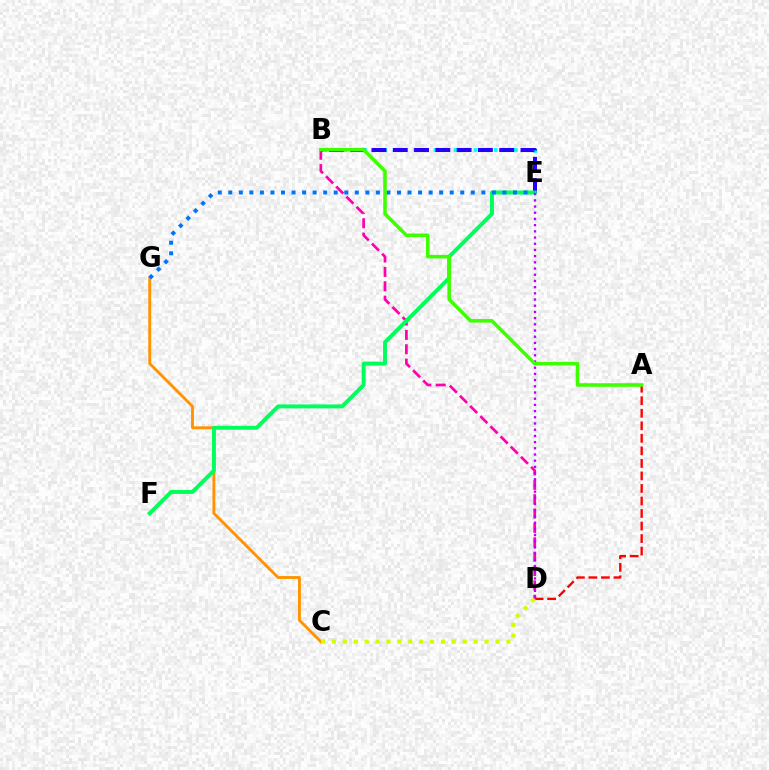{('A', 'D'): [{'color': '#ff0000', 'line_style': 'dashed', 'thickness': 1.7}], ('B', 'D'): [{'color': '#ff00ac', 'line_style': 'dashed', 'thickness': 1.95}], ('C', 'G'): [{'color': '#ff9400', 'line_style': 'solid', 'thickness': 2.08}], ('B', 'E'): [{'color': '#00fff6', 'line_style': 'dotted', 'thickness': 2.73}, {'color': '#2500ff', 'line_style': 'dashed', 'thickness': 2.89}], ('E', 'F'): [{'color': '#00ff5c', 'line_style': 'solid', 'thickness': 2.84}], ('C', 'D'): [{'color': '#d1ff00', 'line_style': 'dotted', 'thickness': 2.96}], ('D', 'E'): [{'color': '#b900ff', 'line_style': 'dotted', 'thickness': 1.68}], ('E', 'G'): [{'color': '#0074ff', 'line_style': 'dotted', 'thickness': 2.86}], ('A', 'B'): [{'color': '#3dff00', 'line_style': 'solid', 'thickness': 2.54}]}